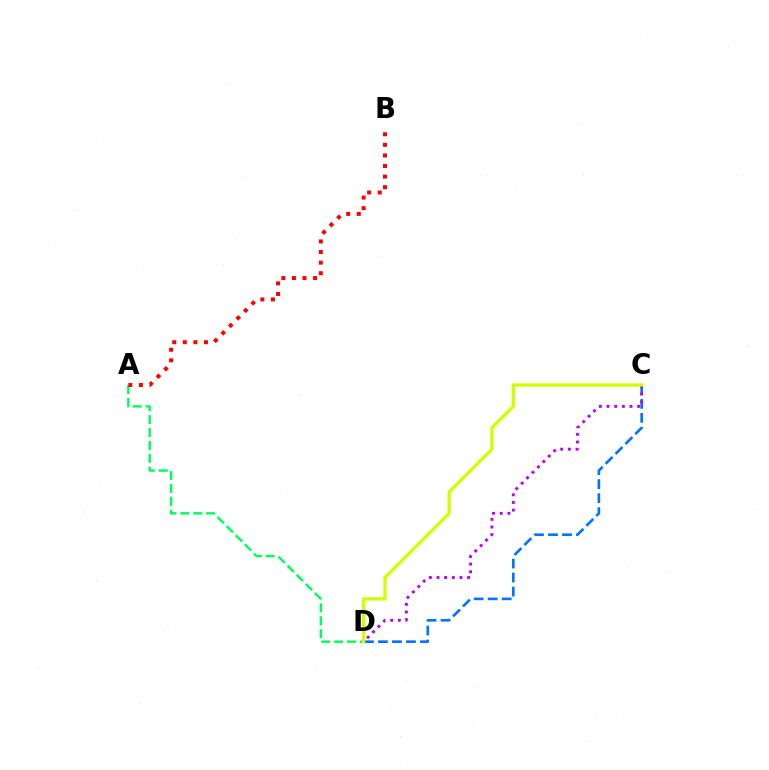{('A', 'D'): [{'color': '#00ff5c', 'line_style': 'dashed', 'thickness': 1.75}], ('A', 'B'): [{'color': '#ff0000', 'line_style': 'dotted', 'thickness': 2.88}], ('C', 'D'): [{'color': '#0074ff', 'line_style': 'dashed', 'thickness': 1.9}, {'color': '#b900ff', 'line_style': 'dotted', 'thickness': 2.08}, {'color': '#d1ff00', 'line_style': 'solid', 'thickness': 2.37}]}